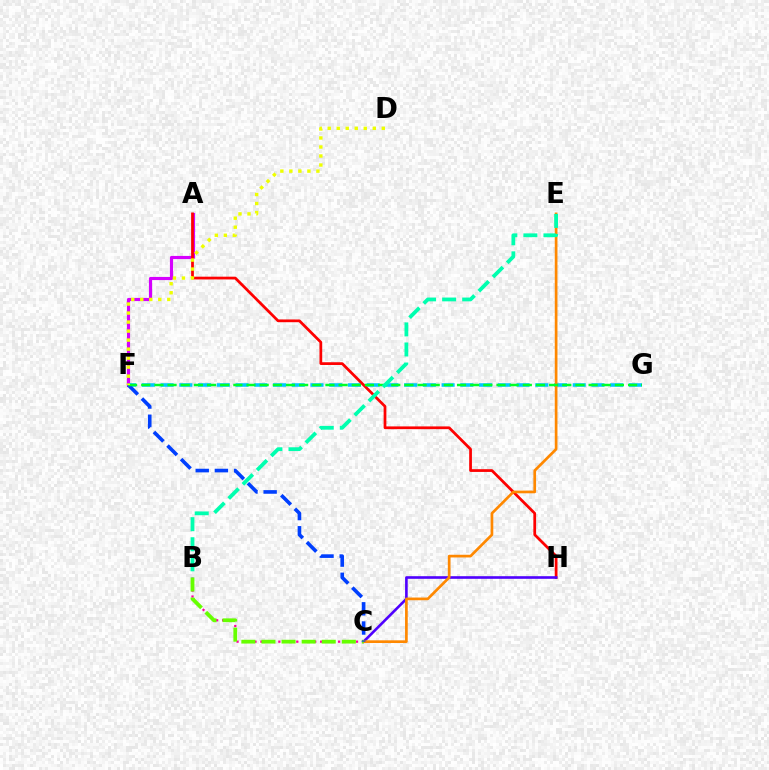{('A', 'F'): [{'color': '#d600ff', 'line_style': 'solid', 'thickness': 2.27}], ('F', 'G'): [{'color': '#00c7ff', 'line_style': 'dashed', 'thickness': 2.55}, {'color': '#00ff27', 'line_style': 'dashed', 'thickness': 1.79}], ('A', 'H'): [{'color': '#ff0000', 'line_style': 'solid', 'thickness': 1.98}], ('B', 'C'): [{'color': '#ff00a0', 'line_style': 'dotted', 'thickness': 1.62}, {'color': '#66ff00', 'line_style': 'dashed', 'thickness': 2.73}], ('C', 'H'): [{'color': '#4f00ff', 'line_style': 'solid', 'thickness': 1.88}], ('C', 'E'): [{'color': '#ff8800', 'line_style': 'solid', 'thickness': 1.94}], ('C', 'F'): [{'color': '#003fff', 'line_style': 'dashed', 'thickness': 2.61}], ('B', 'E'): [{'color': '#00ffaf', 'line_style': 'dashed', 'thickness': 2.73}], ('D', 'F'): [{'color': '#eeff00', 'line_style': 'dotted', 'thickness': 2.45}]}